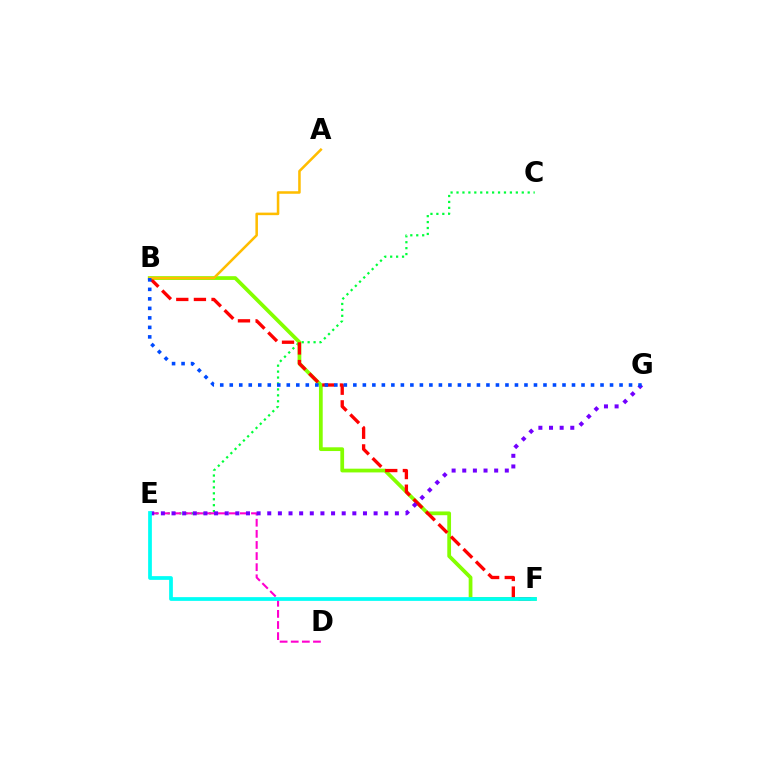{('C', 'E'): [{'color': '#00ff39', 'line_style': 'dotted', 'thickness': 1.61}], ('B', 'F'): [{'color': '#84ff00', 'line_style': 'solid', 'thickness': 2.7}, {'color': '#ff0000', 'line_style': 'dashed', 'thickness': 2.4}], ('A', 'B'): [{'color': '#ffbd00', 'line_style': 'solid', 'thickness': 1.83}], ('D', 'E'): [{'color': '#ff00cf', 'line_style': 'dashed', 'thickness': 1.51}], ('E', 'G'): [{'color': '#7200ff', 'line_style': 'dotted', 'thickness': 2.89}], ('B', 'G'): [{'color': '#004bff', 'line_style': 'dotted', 'thickness': 2.58}], ('E', 'F'): [{'color': '#00fff6', 'line_style': 'solid', 'thickness': 2.7}]}